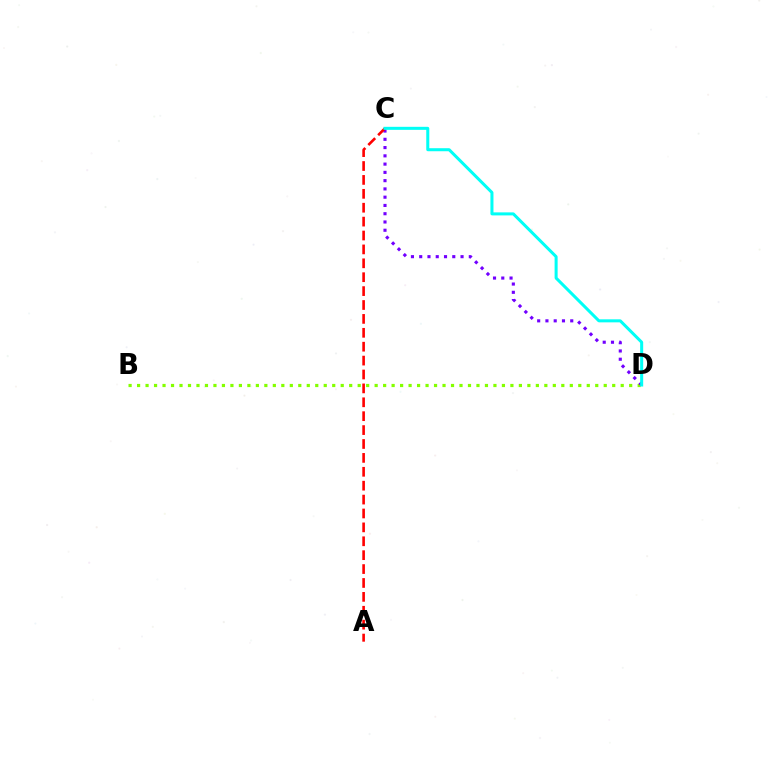{('B', 'D'): [{'color': '#84ff00', 'line_style': 'dotted', 'thickness': 2.31}], ('C', 'D'): [{'color': '#7200ff', 'line_style': 'dotted', 'thickness': 2.25}, {'color': '#00fff6', 'line_style': 'solid', 'thickness': 2.18}], ('A', 'C'): [{'color': '#ff0000', 'line_style': 'dashed', 'thickness': 1.89}]}